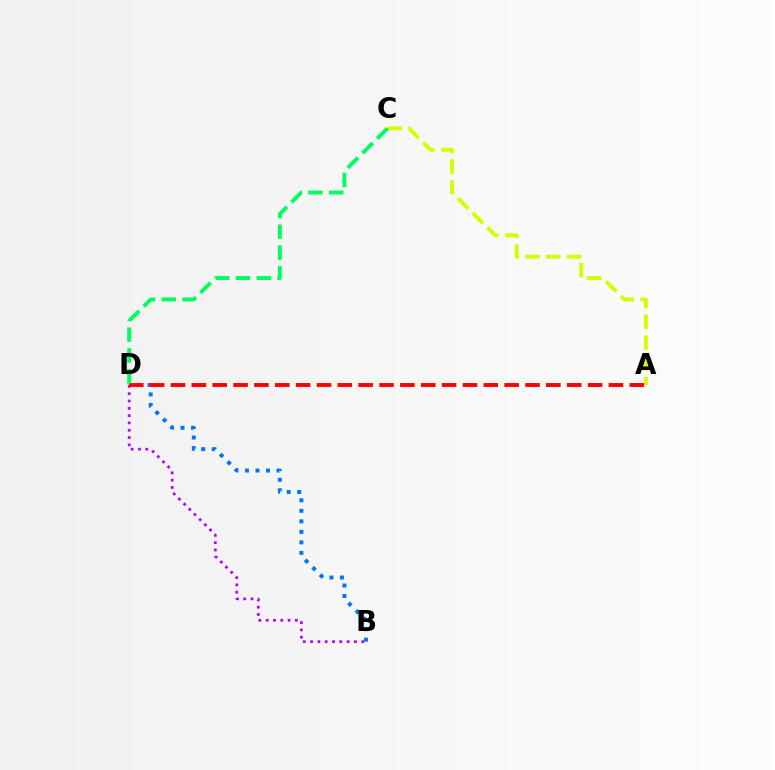{('A', 'C'): [{'color': '#d1ff00', 'line_style': 'dashed', 'thickness': 2.82}], ('B', 'D'): [{'color': '#b900ff', 'line_style': 'dotted', 'thickness': 1.99}, {'color': '#0074ff', 'line_style': 'dotted', 'thickness': 2.86}], ('A', 'D'): [{'color': '#ff0000', 'line_style': 'dashed', 'thickness': 2.83}], ('C', 'D'): [{'color': '#00ff5c', 'line_style': 'dashed', 'thickness': 2.82}]}